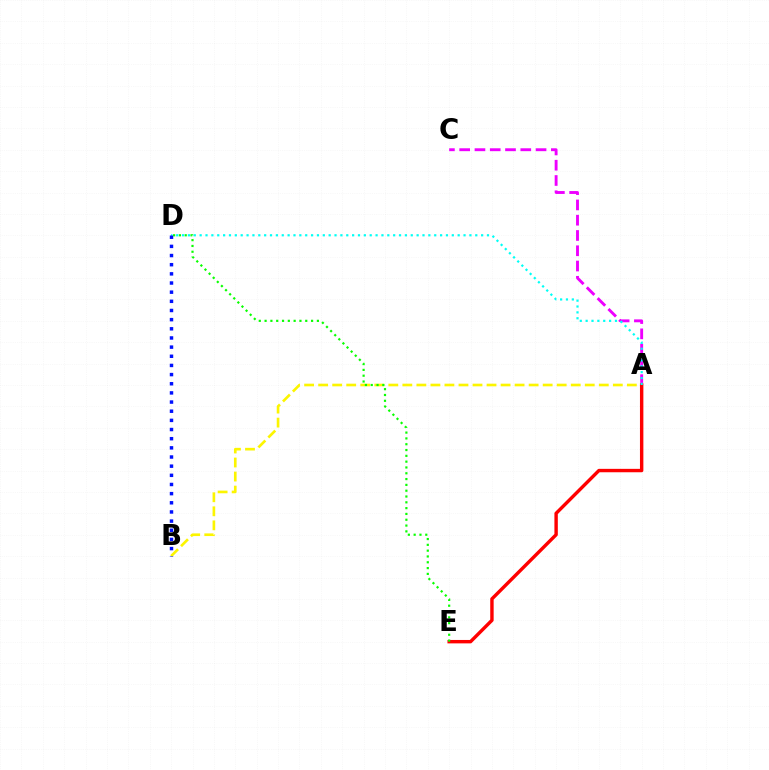{('A', 'B'): [{'color': '#fcf500', 'line_style': 'dashed', 'thickness': 1.91}], ('A', 'C'): [{'color': '#ee00ff', 'line_style': 'dashed', 'thickness': 2.08}], ('A', 'E'): [{'color': '#ff0000', 'line_style': 'solid', 'thickness': 2.45}], ('D', 'E'): [{'color': '#08ff00', 'line_style': 'dotted', 'thickness': 1.58}], ('A', 'D'): [{'color': '#00fff6', 'line_style': 'dotted', 'thickness': 1.59}], ('B', 'D'): [{'color': '#0010ff', 'line_style': 'dotted', 'thickness': 2.49}]}